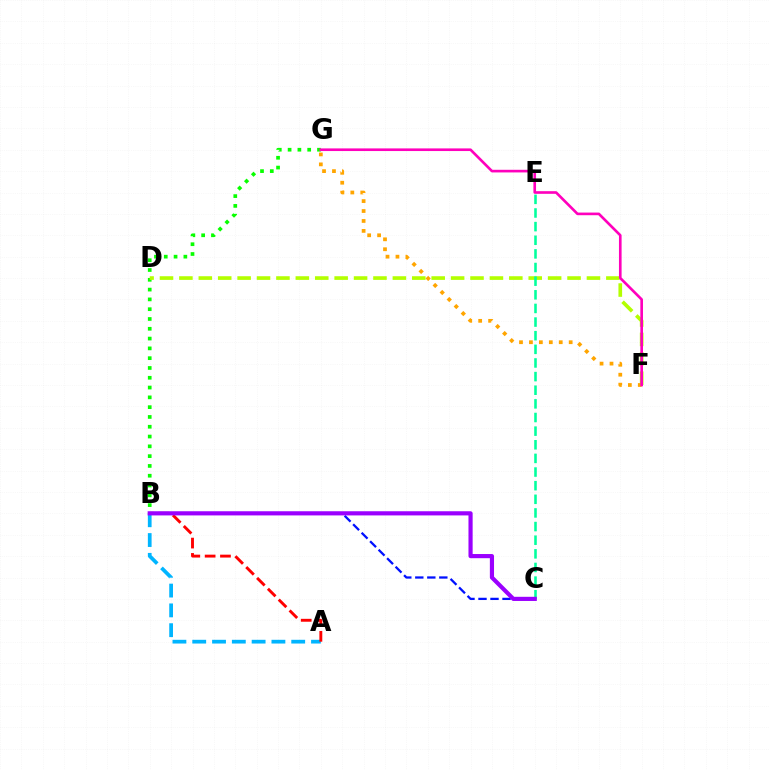{('B', 'G'): [{'color': '#08ff00', 'line_style': 'dotted', 'thickness': 2.66}], ('B', 'C'): [{'color': '#0010ff', 'line_style': 'dashed', 'thickness': 1.63}, {'color': '#9b00ff', 'line_style': 'solid', 'thickness': 3.0}], ('A', 'B'): [{'color': '#00b5ff', 'line_style': 'dashed', 'thickness': 2.69}, {'color': '#ff0000', 'line_style': 'dashed', 'thickness': 2.08}], ('D', 'F'): [{'color': '#b3ff00', 'line_style': 'dashed', 'thickness': 2.64}], ('C', 'E'): [{'color': '#00ff9d', 'line_style': 'dashed', 'thickness': 1.85}], ('F', 'G'): [{'color': '#ffa500', 'line_style': 'dotted', 'thickness': 2.7}, {'color': '#ff00bd', 'line_style': 'solid', 'thickness': 1.9}]}